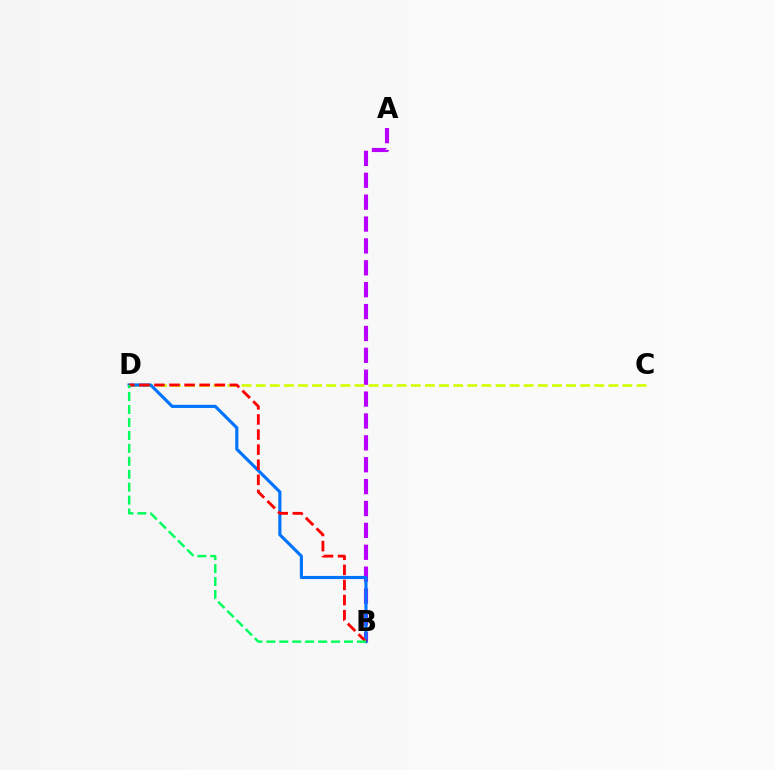{('A', 'B'): [{'color': '#b900ff', 'line_style': 'dashed', 'thickness': 2.97}], ('C', 'D'): [{'color': '#d1ff00', 'line_style': 'dashed', 'thickness': 1.92}], ('B', 'D'): [{'color': '#0074ff', 'line_style': 'solid', 'thickness': 2.26}, {'color': '#ff0000', 'line_style': 'dashed', 'thickness': 2.05}, {'color': '#00ff5c', 'line_style': 'dashed', 'thickness': 1.76}]}